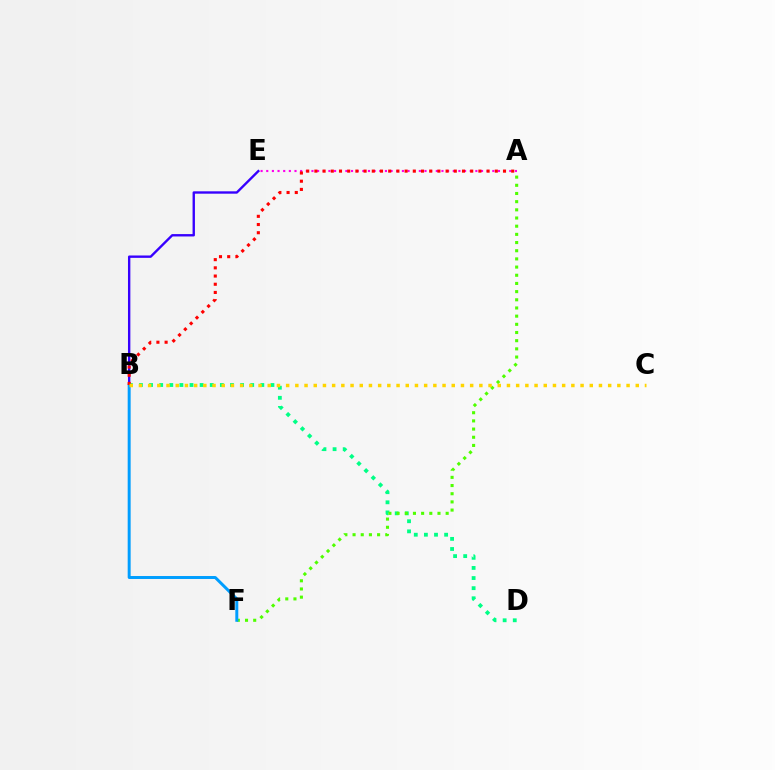{('A', 'E'): [{'color': '#ff00ed', 'line_style': 'dotted', 'thickness': 1.54}], ('B', 'E'): [{'color': '#3700ff', 'line_style': 'solid', 'thickness': 1.71}], ('B', 'D'): [{'color': '#00ff86', 'line_style': 'dotted', 'thickness': 2.75}], ('A', 'F'): [{'color': '#4fff00', 'line_style': 'dotted', 'thickness': 2.22}], ('B', 'F'): [{'color': '#009eff', 'line_style': 'solid', 'thickness': 2.14}], ('A', 'B'): [{'color': '#ff0000', 'line_style': 'dotted', 'thickness': 2.23}], ('B', 'C'): [{'color': '#ffd500', 'line_style': 'dotted', 'thickness': 2.5}]}